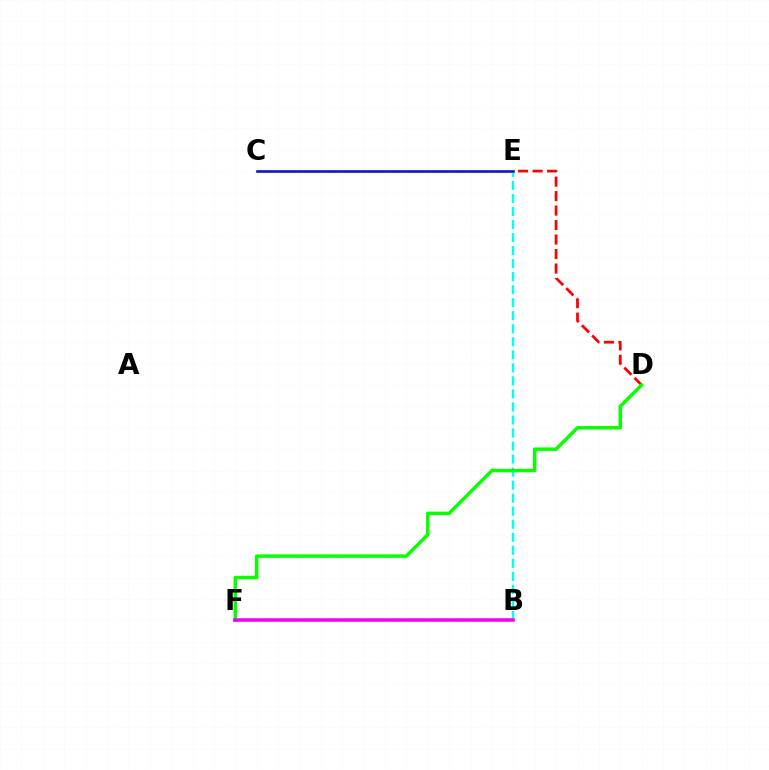{('B', 'E'): [{'color': '#00fff6', 'line_style': 'dashed', 'thickness': 1.77}], ('D', 'E'): [{'color': '#ff0000', 'line_style': 'dashed', 'thickness': 1.97}], ('D', 'F'): [{'color': '#08ff00', 'line_style': 'solid', 'thickness': 2.49}], ('C', 'E'): [{'color': '#fcf500', 'line_style': 'solid', 'thickness': 2.52}, {'color': '#0010ff', 'line_style': 'solid', 'thickness': 1.83}], ('B', 'F'): [{'color': '#ee00ff', 'line_style': 'solid', 'thickness': 2.54}]}